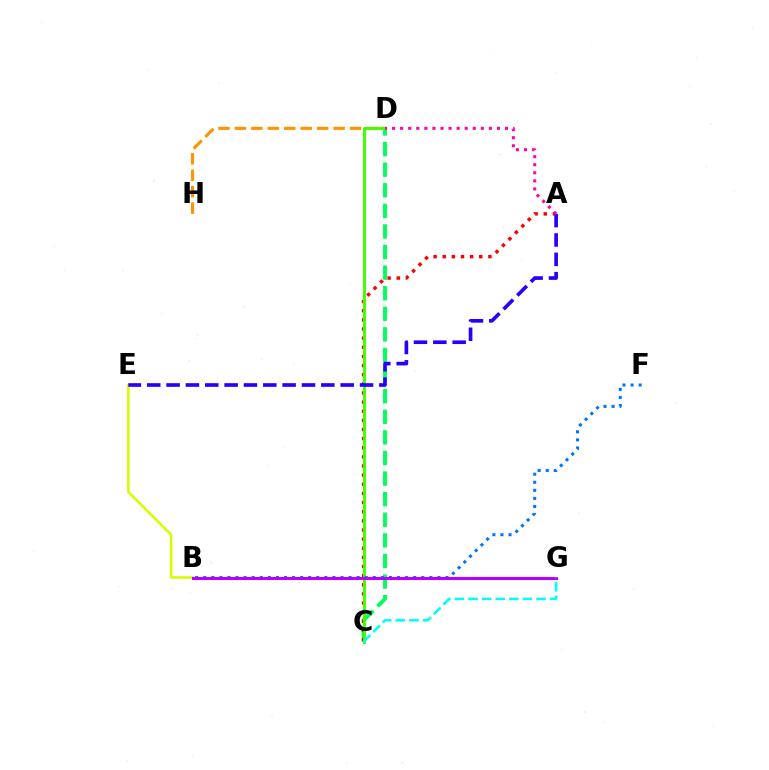{('D', 'H'): [{'color': '#ff9400', 'line_style': 'dashed', 'thickness': 2.23}], ('B', 'E'): [{'color': '#d1ff00', 'line_style': 'solid', 'thickness': 1.83}], ('C', 'D'): [{'color': '#00ff5c', 'line_style': 'dashed', 'thickness': 2.8}, {'color': '#3dff00', 'line_style': 'solid', 'thickness': 2.09}], ('A', 'C'): [{'color': '#ff0000', 'line_style': 'dotted', 'thickness': 2.48}], ('A', 'E'): [{'color': '#2500ff', 'line_style': 'dashed', 'thickness': 2.63}], ('A', 'D'): [{'color': '#ff00ac', 'line_style': 'dotted', 'thickness': 2.19}], ('B', 'F'): [{'color': '#0074ff', 'line_style': 'dotted', 'thickness': 2.19}], ('B', 'G'): [{'color': '#b900ff', 'line_style': 'solid', 'thickness': 2.22}], ('C', 'G'): [{'color': '#00fff6', 'line_style': 'dashed', 'thickness': 1.85}]}